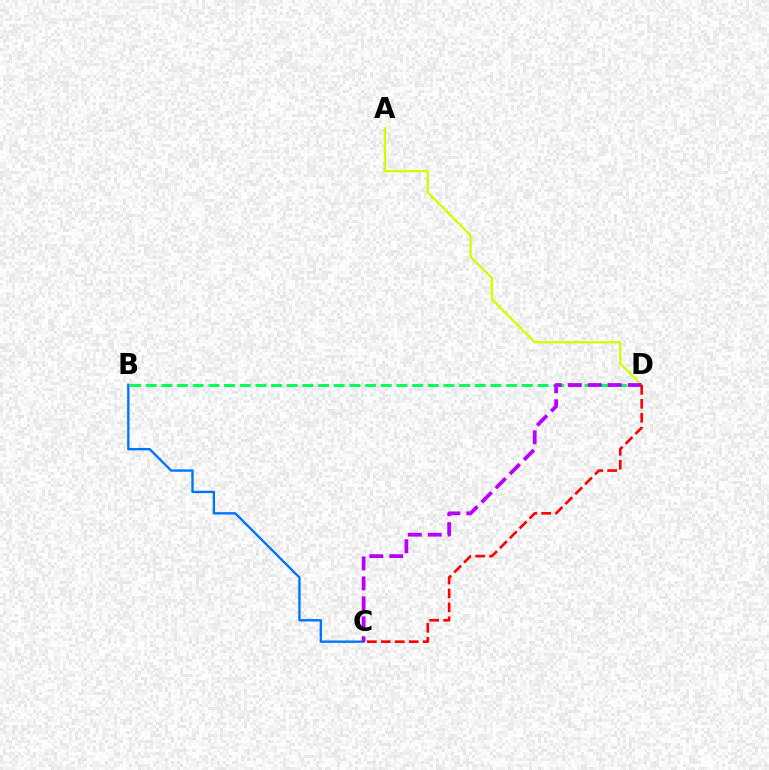{('B', 'D'): [{'color': '#00ff5c', 'line_style': 'dashed', 'thickness': 2.13}], ('B', 'C'): [{'color': '#0074ff', 'line_style': 'solid', 'thickness': 1.71}], ('A', 'D'): [{'color': '#d1ff00', 'line_style': 'solid', 'thickness': 1.67}], ('C', 'D'): [{'color': '#b900ff', 'line_style': 'dashed', 'thickness': 2.71}, {'color': '#ff0000', 'line_style': 'dashed', 'thickness': 1.9}]}